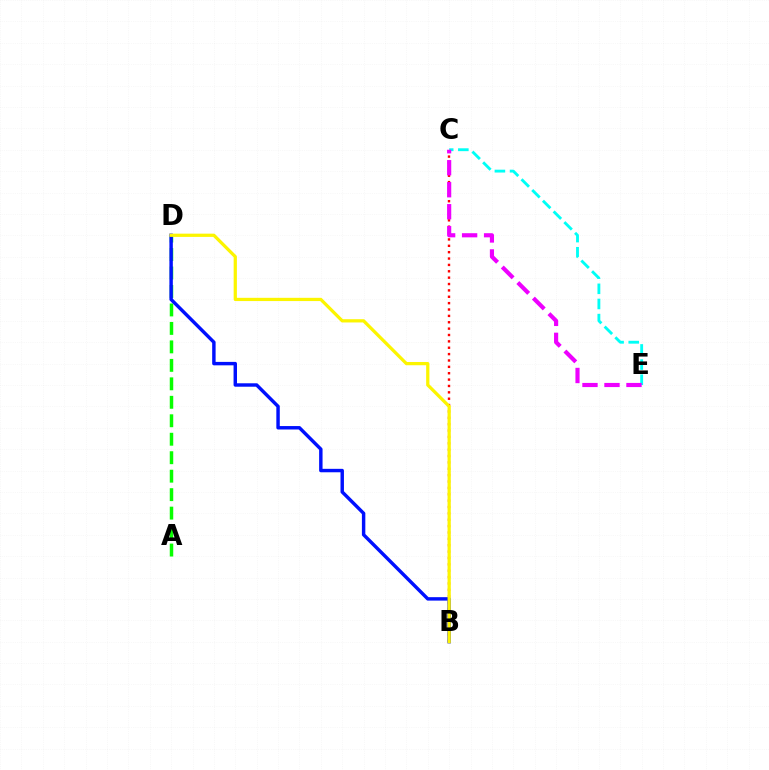{('B', 'C'): [{'color': '#ff0000', 'line_style': 'dotted', 'thickness': 1.73}], ('C', 'E'): [{'color': '#00fff6', 'line_style': 'dashed', 'thickness': 2.06}, {'color': '#ee00ff', 'line_style': 'dashed', 'thickness': 2.99}], ('A', 'D'): [{'color': '#08ff00', 'line_style': 'dashed', 'thickness': 2.51}], ('B', 'D'): [{'color': '#0010ff', 'line_style': 'solid', 'thickness': 2.47}, {'color': '#fcf500', 'line_style': 'solid', 'thickness': 2.34}]}